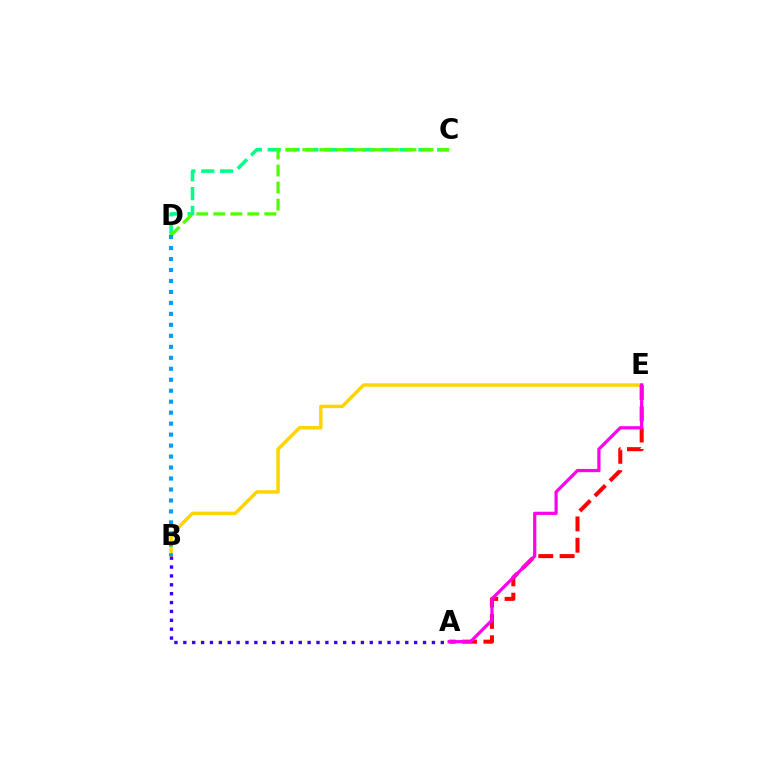{('C', 'D'): [{'color': '#00ff86', 'line_style': 'dashed', 'thickness': 2.56}, {'color': '#4fff00', 'line_style': 'dashed', 'thickness': 2.31}], ('B', 'E'): [{'color': '#ffd500', 'line_style': 'solid', 'thickness': 2.5}], ('A', 'E'): [{'color': '#ff0000', 'line_style': 'dashed', 'thickness': 2.9}, {'color': '#ff00ed', 'line_style': 'solid', 'thickness': 2.31}], ('A', 'B'): [{'color': '#3700ff', 'line_style': 'dotted', 'thickness': 2.41}], ('B', 'D'): [{'color': '#009eff', 'line_style': 'dotted', 'thickness': 2.98}]}